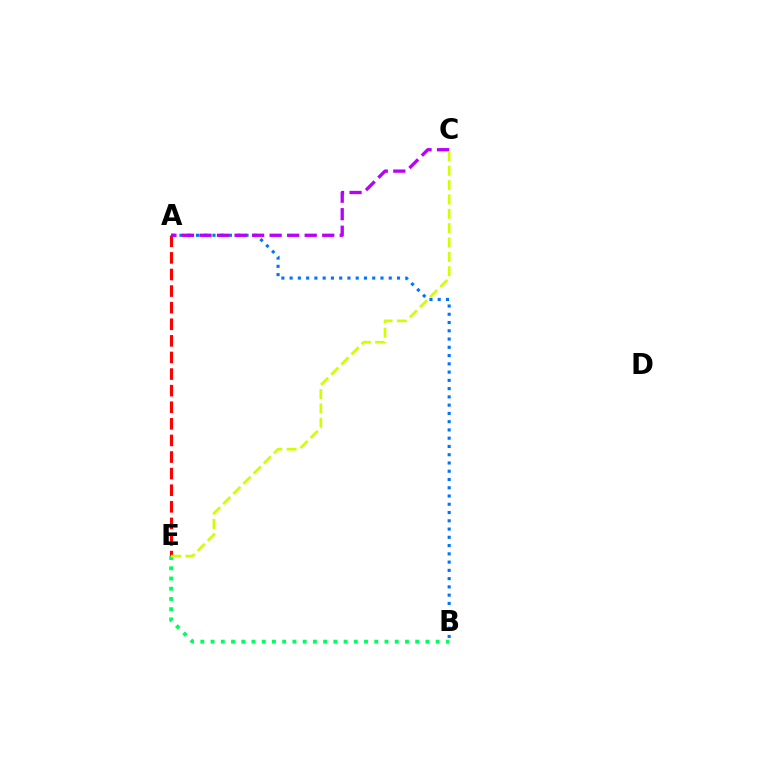{('A', 'E'): [{'color': '#ff0000', 'line_style': 'dashed', 'thickness': 2.25}], ('A', 'B'): [{'color': '#0074ff', 'line_style': 'dotted', 'thickness': 2.24}], ('B', 'E'): [{'color': '#00ff5c', 'line_style': 'dotted', 'thickness': 2.78}], ('A', 'C'): [{'color': '#b900ff', 'line_style': 'dashed', 'thickness': 2.38}], ('C', 'E'): [{'color': '#d1ff00', 'line_style': 'dashed', 'thickness': 1.95}]}